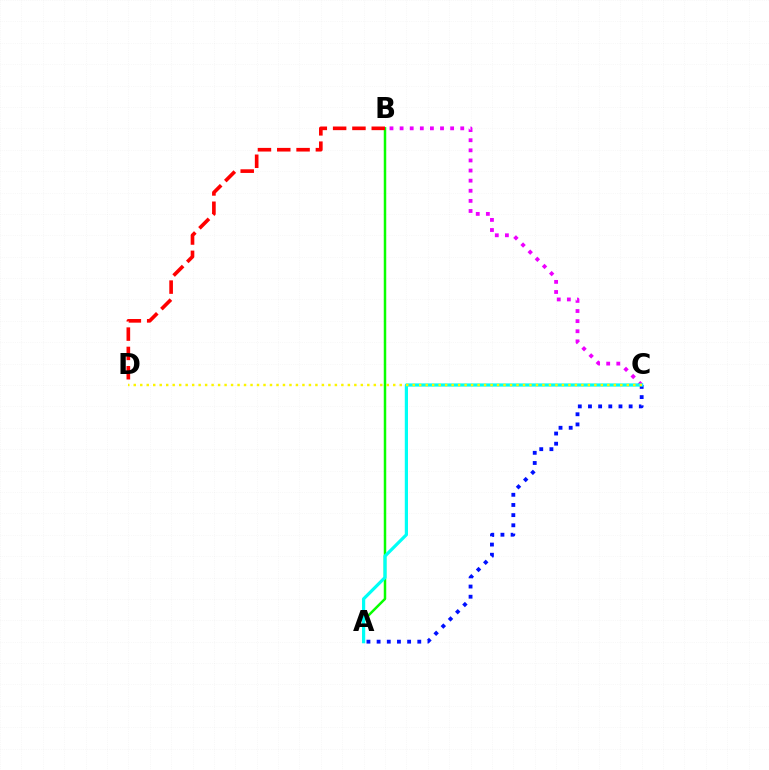{('B', 'C'): [{'color': '#ee00ff', 'line_style': 'dotted', 'thickness': 2.75}], ('A', 'B'): [{'color': '#08ff00', 'line_style': 'solid', 'thickness': 1.79}], ('B', 'D'): [{'color': '#ff0000', 'line_style': 'dashed', 'thickness': 2.62}], ('A', 'C'): [{'color': '#0010ff', 'line_style': 'dotted', 'thickness': 2.76}, {'color': '#00fff6', 'line_style': 'solid', 'thickness': 2.31}], ('C', 'D'): [{'color': '#fcf500', 'line_style': 'dotted', 'thickness': 1.76}]}